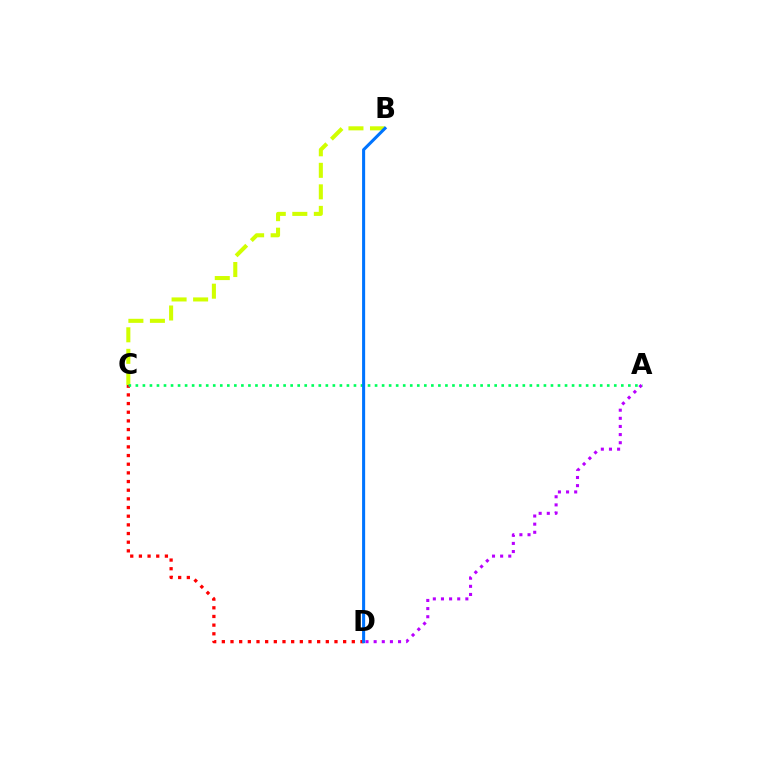{('A', 'D'): [{'color': '#b900ff', 'line_style': 'dotted', 'thickness': 2.21}], ('C', 'D'): [{'color': '#ff0000', 'line_style': 'dotted', 'thickness': 2.35}], ('B', 'C'): [{'color': '#d1ff00', 'line_style': 'dashed', 'thickness': 2.92}], ('A', 'C'): [{'color': '#00ff5c', 'line_style': 'dotted', 'thickness': 1.91}], ('B', 'D'): [{'color': '#0074ff', 'line_style': 'solid', 'thickness': 2.2}]}